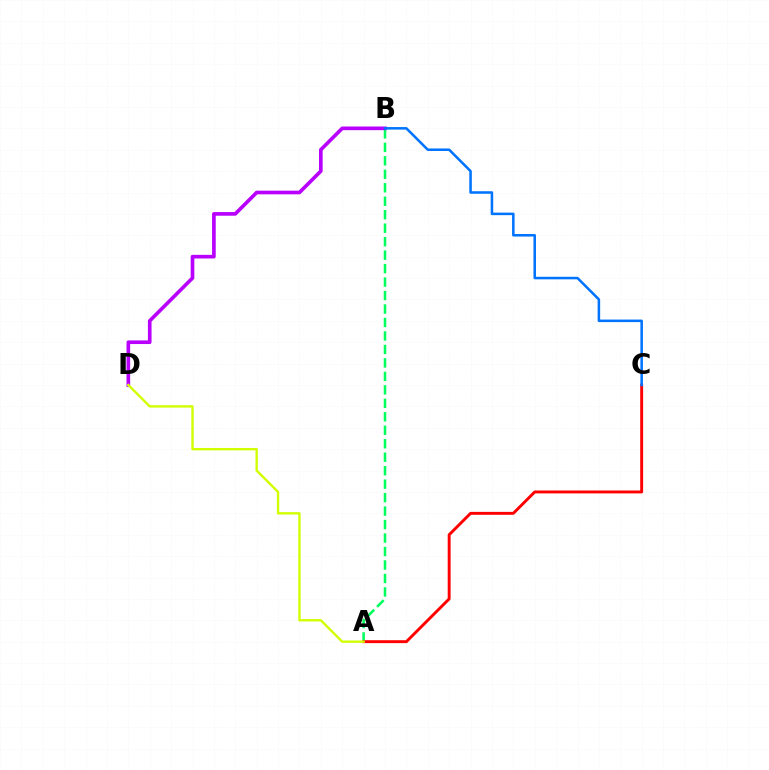{('A', 'B'): [{'color': '#00ff5c', 'line_style': 'dashed', 'thickness': 1.83}], ('A', 'C'): [{'color': '#ff0000', 'line_style': 'solid', 'thickness': 2.09}], ('B', 'D'): [{'color': '#b900ff', 'line_style': 'solid', 'thickness': 2.63}], ('A', 'D'): [{'color': '#d1ff00', 'line_style': 'solid', 'thickness': 1.72}], ('B', 'C'): [{'color': '#0074ff', 'line_style': 'solid', 'thickness': 1.83}]}